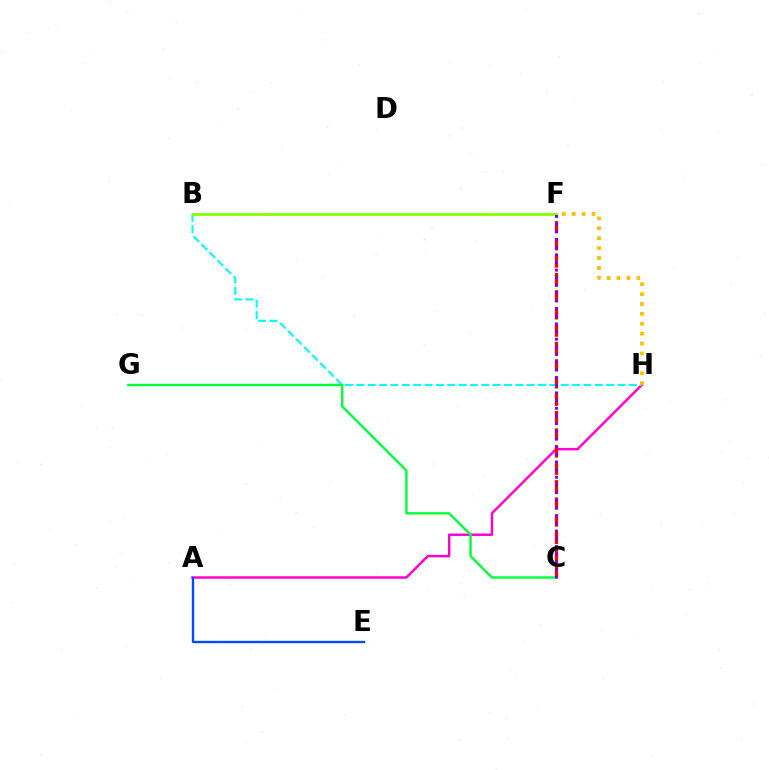{('A', 'H'): [{'color': '#ff00cf', 'line_style': 'solid', 'thickness': 1.77}], ('C', 'F'): [{'color': '#ff0000', 'line_style': 'dashed', 'thickness': 2.35}, {'color': '#7200ff', 'line_style': 'dotted', 'thickness': 2.08}], ('B', 'H'): [{'color': '#00fff6', 'line_style': 'dashed', 'thickness': 1.54}], ('A', 'E'): [{'color': '#004bff', 'line_style': 'solid', 'thickness': 1.68}], ('C', 'G'): [{'color': '#00ff39', 'line_style': 'solid', 'thickness': 1.71}], ('F', 'H'): [{'color': '#ffbd00', 'line_style': 'dotted', 'thickness': 2.69}], ('B', 'F'): [{'color': '#84ff00', 'line_style': 'solid', 'thickness': 2.0}]}